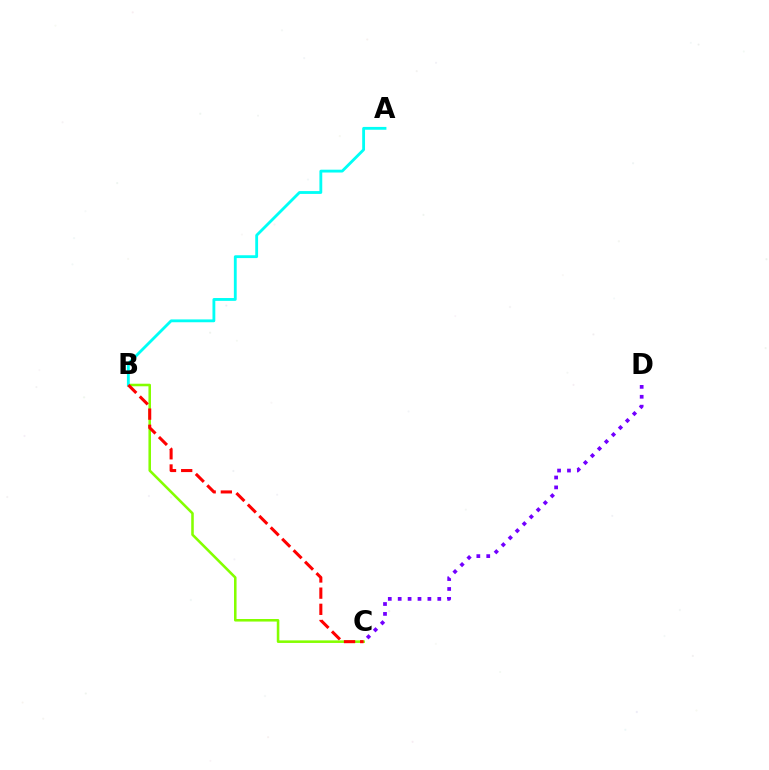{('B', 'C'): [{'color': '#84ff00', 'line_style': 'solid', 'thickness': 1.84}, {'color': '#ff0000', 'line_style': 'dashed', 'thickness': 2.2}], ('A', 'B'): [{'color': '#00fff6', 'line_style': 'solid', 'thickness': 2.04}], ('C', 'D'): [{'color': '#7200ff', 'line_style': 'dotted', 'thickness': 2.69}]}